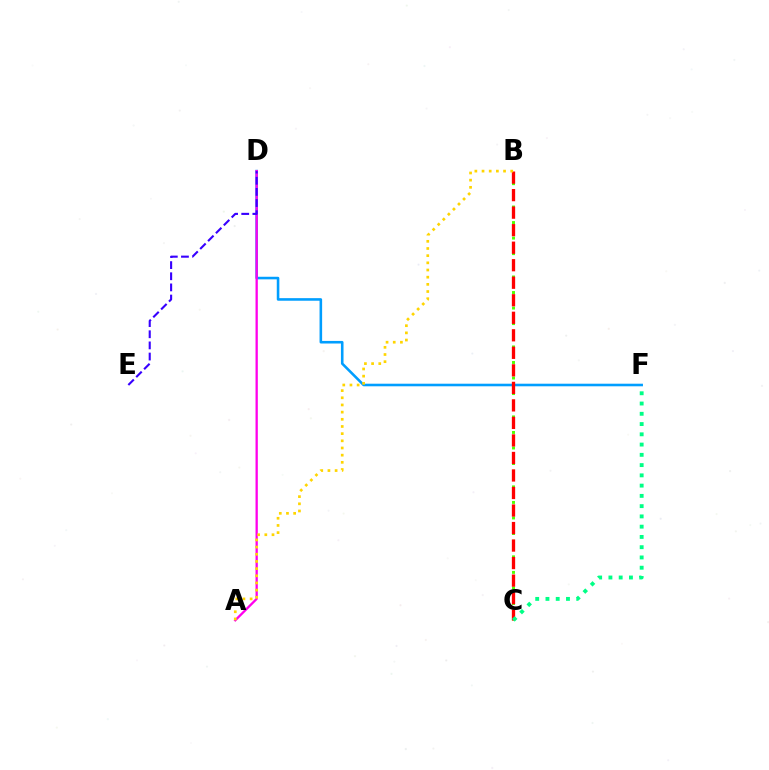{('D', 'F'): [{'color': '#009eff', 'line_style': 'solid', 'thickness': 1.86}], ('A', 'D'): [{'color': '#ff00ed', 'line_style': 'solid', 'thickness': 1.66}], ('B', 'C'): [{'color': '#4fff00', 'line_style': 'dotted', 'thickness': 2.11}, {'color': '#ff0000', 'line_style': 'dashed', 'thickness': 2.38}], ('A', 'B'): [{'color': '#ffd500', 'line_style': 'dotted', 'thickness': 1.95}], ('C', 'F'): [{'color': '#00ff86', 'line_style': 'dotted', 'thickness': 2.79}], ('D', 'E'): [{'color': '#3700ff', 'line_style': 'dashed', 'thickness': 1.51}]}